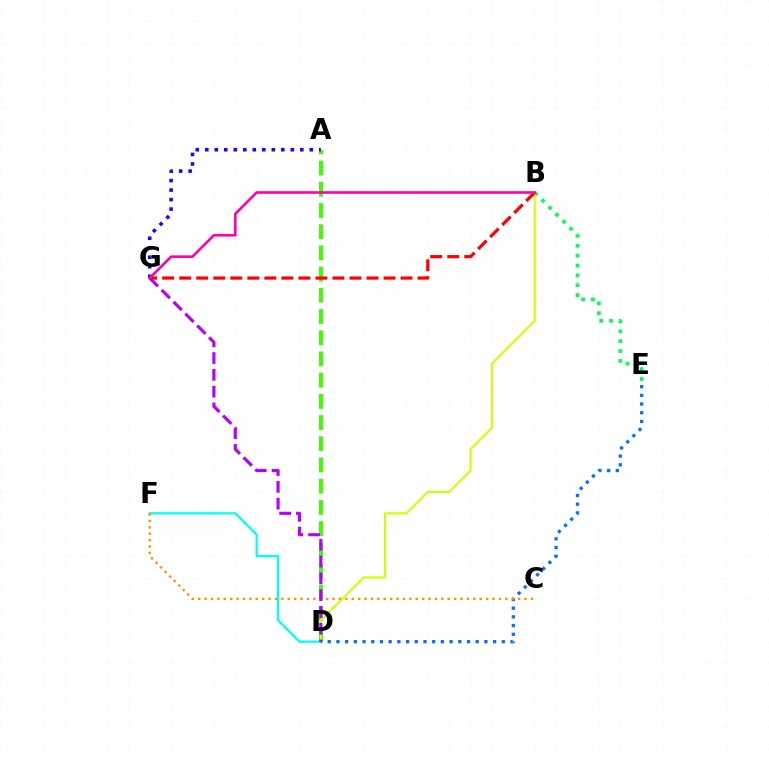{('A', 'D'): [{'color': '#3dff00', 'line_style': 'dashed', 'thickness': 2.88}], ('B', 'E'): [{'color': '#00ff5c', 'line_style': 'dotted', 'thickness': 2.68}], ('B', 'D'): [{'color': '#d1ff00', 'line_style': 'solid', 'thickness': 1.5}], ('D', 'F'): [{'color': '#00fff6', 'line_style': 'solid', 'thickness': 1.63}], ('D', 'E'): [{'color': '#0074ff', 'line_style': 'dotted', 'thickness': 2.36}], ('C', 'F'): [{'color': '#ff9400', 'line_style': 'dotted', 'thickness': 1.74}], ('A', 'G'): [{'color': '#2500ff', 'line_style': 'dotted', 'thickness': 2.58}], ('D', 'G'): [{'color': '#b900ff', 'line_style': 'dashed', 'thickness': 2.28}], ('B', 'G'): [{'color': '#ff0000', 'line_style': 'dashed', 'thickness': 2.31}, {'color': '#ff00ac', 'line_style': 'solid', 'thickness': 1.89}]}